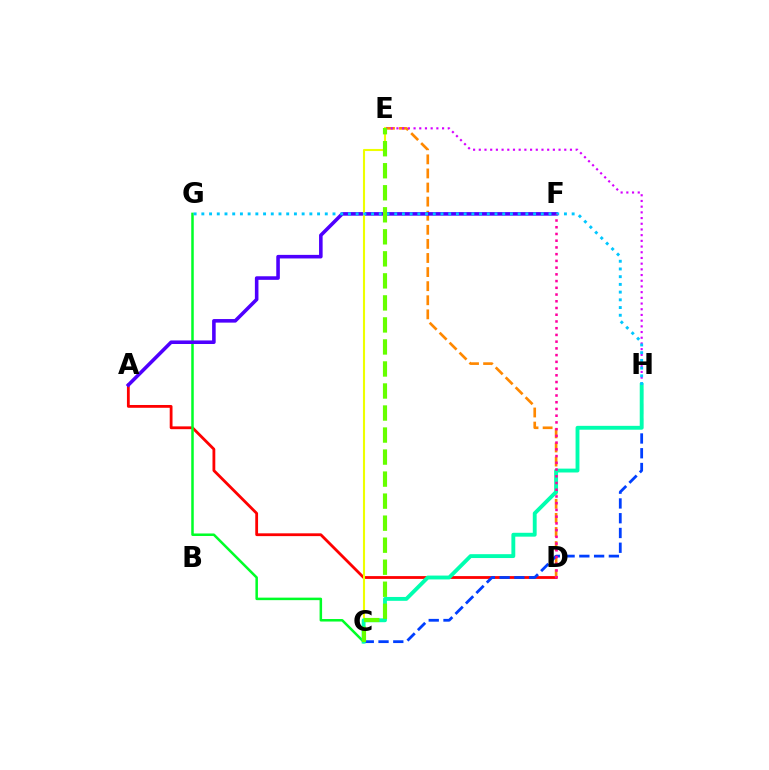{('A', 'D'): [{'color': '#ff0000', 'line_style': 'solid', 'thickness': 2.01}], ('D', 'E'): [{'color': '#ff8800', 'line_style': 'dashed', 'thickness': 1.91}], ('C', 'G'): [{'color': '#00ff27', 'line_style': 'solid', 'thickness': 1.81}], ('C', 'H'): [{'color': '#003fff', 'line_style': 'dashed', 'thickness': 2.01}, {'color': '#00ffaf', 'line_style': 'solid', 'thickness': 2.78}], ('E', 'H'): [{'color': '#d600ff', 'line_style': 'dotted', 'thickness': 1.55}], ('A', 'F'): [{'color': '#4f00ff', 'line_style': 'solid', 'thickness': 2.57}], ('C', 'E'): [{'color': '#eeff00', 'line_style': 'solid', 'thickness': 1.52}, {'color': '#66ff00', 'line_style': 'dashed', 'thickness': 2.99}], ('G', 'H'): [{'color': '#00c7ff', 'line_style': 'dotted', 'thickness': 2.1}], ('D', 'F'): [{'color': '#ff00a0', 'line_style': 'dotted', 'thickness': 1.83}]}